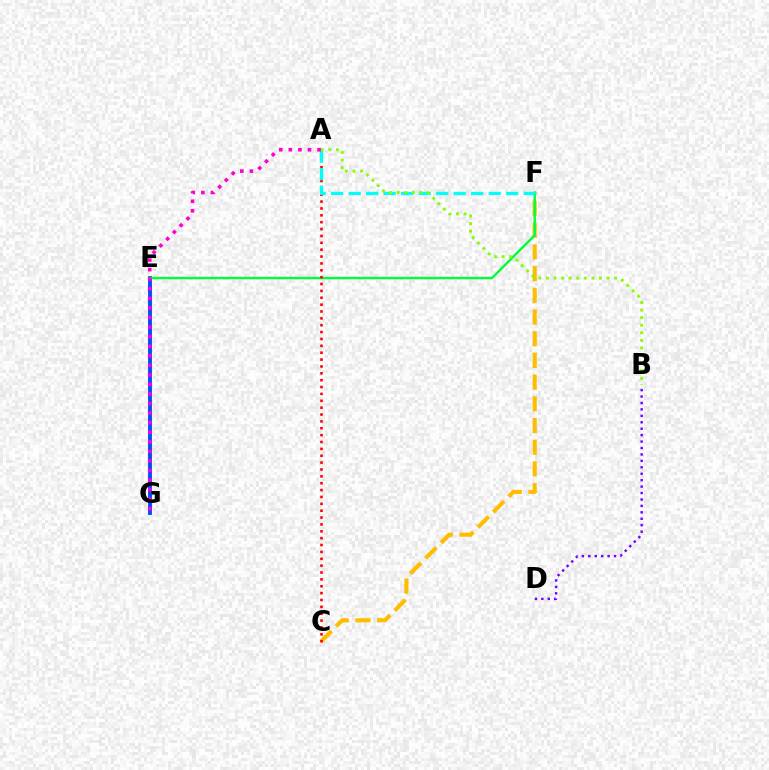{('E', 'G'): [{'color': '#004bff', 'line_style': 'solid', 'thickness': 2.78}], ('C', 'F'): [{'color': '#ffbd00', 'line_style': 'dashed', 'thickness': 2.95}], ('B', 'D'): [{'color': '#7200ff', 'line_style': 'dotted', 'thickness': 1.75}], ('E', 'F'): [{'color': '#00ff39', 'line_style': 'solid', 'thickness': 1.74}], ('A', 'C'): [{'color': '#ff0000', 'line_style': 'dotted', 'thickness': 1.87}], ('A', 'F'): [{'color': '#00fff6', 'line_style': 'dashed', 'thickness': 2.38}], ('A', 'B'): [{'color': '#84ff00', 'line_style': 'dotted', 'thickness': 2.06}], ('A', 'G'): [{'color': '#ff00cf', 'line_style': 'dotted', 'thickness': 2.6}]}